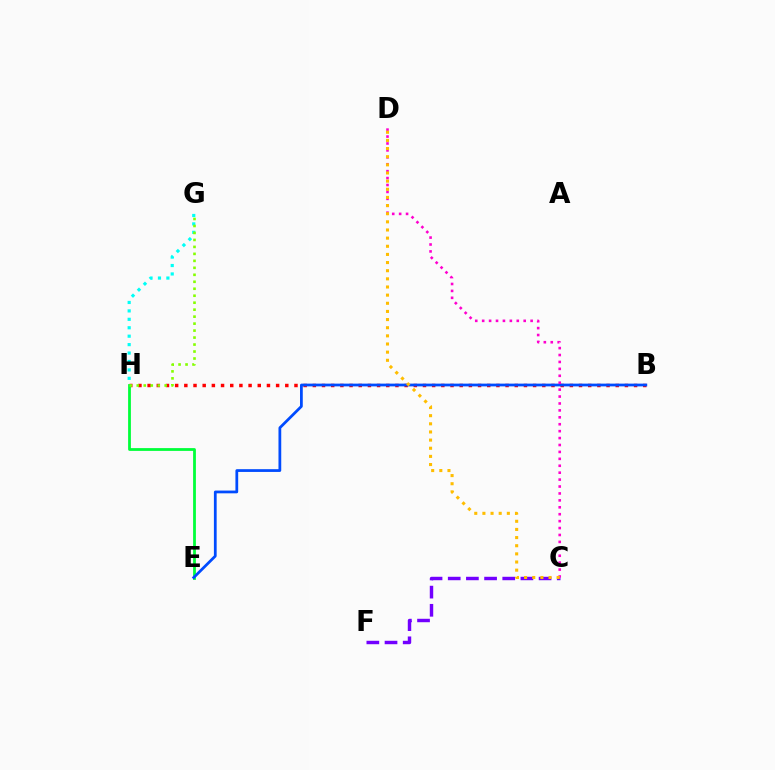{('G', 'H'): [{'color': '#00fff6', 'line_style': 'dotted', 'thickness': 2.29}, {'color': '#84ff00', 'line_style': 'dotted', 'thickness': 1.9}], ('C', 'F'): [{'color': '#7200ff', 'line_style': 'dashed', 'thickness': 2.47}], ('B', 'H'): [{'color': '#ff0000', 'line_style': 'dotted', 'thickness': 2.49}], ('E', 'H'): [{'color': '#00ff39', 'line_style': 'solid', 'thickness': 2.01}], ('B', 'E'): [{'color': '#004bff', 'line_style': 'solid', 'thickness': 1.99}], ('C', 'D'): [{'color': '#ff00cf', 'line_style': 'dotted', 'thickness': 1.88}, {'color': '#ffbd00', 'line_style': 'dotted', 'thickness': 2.21}]}